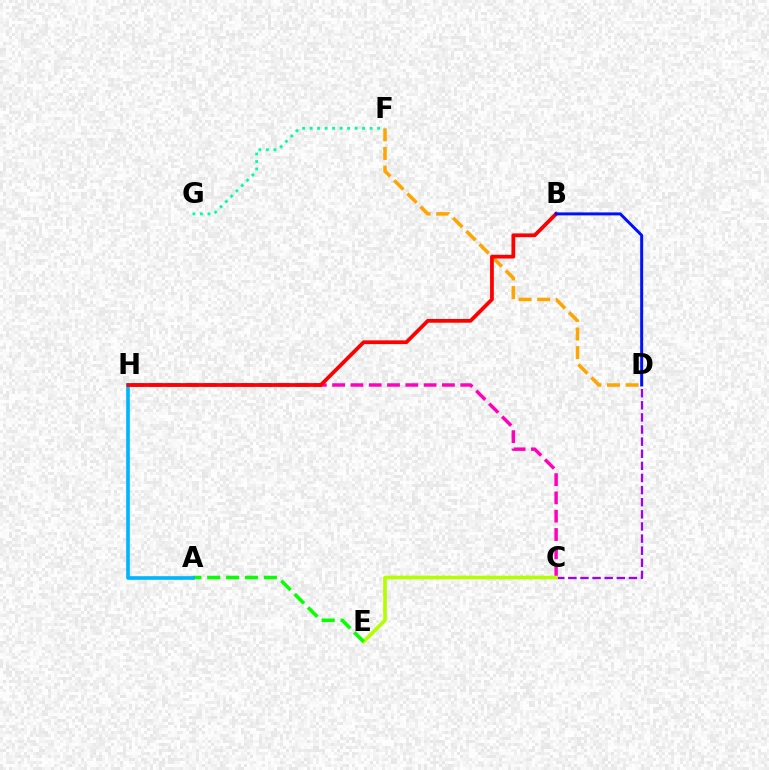{('C', 'D'): [{'color': '#9b00ff', 'line_style': 'dashed', 'thickness': 1.65}], ('D', 'F'): [{'color': '#ffa500', 'line_style': 'dashed', 'thickness': 2.53}], ('C', 'H'): [{'color': '#ff00bd', 'line_style': 'dashed', 'thickness': 2.49}], ('C', 'E'): [{'color': '#b3ff00', 'line_style': 'solid', 'thickness': 2.62}], ('A', 'E'): [{'color': '#08ff00', 'line_style': 'dashed', 'thickness': 2.56}], ('A', 'H'): [{'color': '#00b5ff', 'line_style': 'solid', 'thickness': 2.62}], ('F', 'G'): [{'color': '#00ff9d', 'line_style': 'dotted', 'thickness': 2.04}], ('B', 'H'): [{'color': '#ff0000', 'line_style': 'solid', 'thickness': 2.71}], ('B', 'D'): [{'color': '#0010ff', 'line_style': 'solid', 'thickness': 2.14}]}